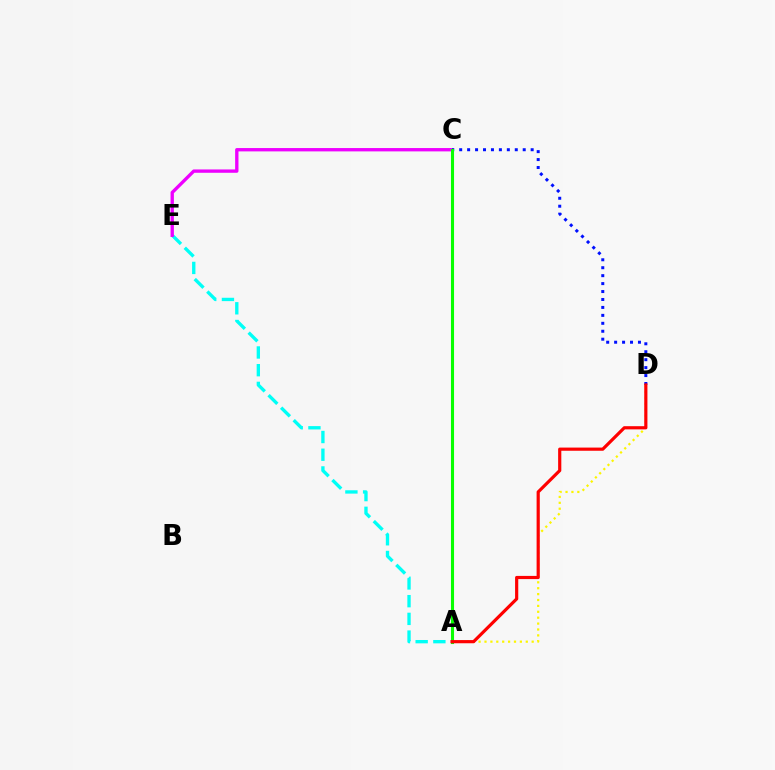{('A', 'E'): [{'color': '#00fff6', 'line_style': 'dashed', 'thickness': 2.41}], ('C', 'E'): [{'color': '#ee00ff', 'line_style': 'solid', 'thickness': 2.4}], ('A', 'D'): [{'color': '#fcf500', 'line_style': 'dotted', 'thickness': 1.6}, {'color': '#ff0000', 'line_style': 'solid', 'thickness': 2.29}], ('C', 'D'): [{'color': '#0010ff', 'line_style': 'dotted', 'thickness': 2.16}], ('A', 'C'): [{'color': '#08ff00', 'line_style': 'solid', 'thickness': 2.22}]}